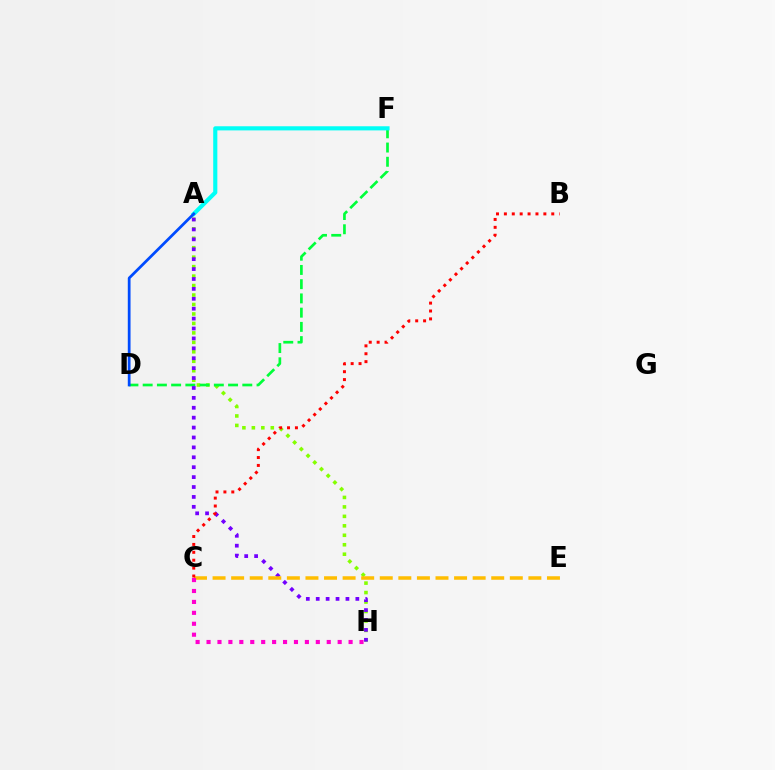{('A', 'H'): [{'color': '#84ff00', 'line_style': 'dotted', 'thickness': 2.57}, {'color': '#7200ff', 'line_style': 'dotted', 'thickness': 2.69}], ('D', 'F'): [{'color': '#00ff39', 'line_style': 'dashed', 'thickness': 1.93}], ('C', 'E'): [{'color': '#ffbd00', 'line_style': 'dashed', 'thickness': 2.52}], ('B', 'C'): [{'color': '#ff0000', 'line_style': 'dotted', 'thickness': 2.15}], ('A', 'F'): [{'color': '#00fff6', 'line_style': 'solid', 'thickness': 2.98}], ('A', 'D'): [{'color': '#004bff', 'line_style': 'solid', 'thickness': 1.98}], ('C', 'H'): [{'color': '#ff00cf', 'line_style': 'dotted', 'thickness': 2.97}]}